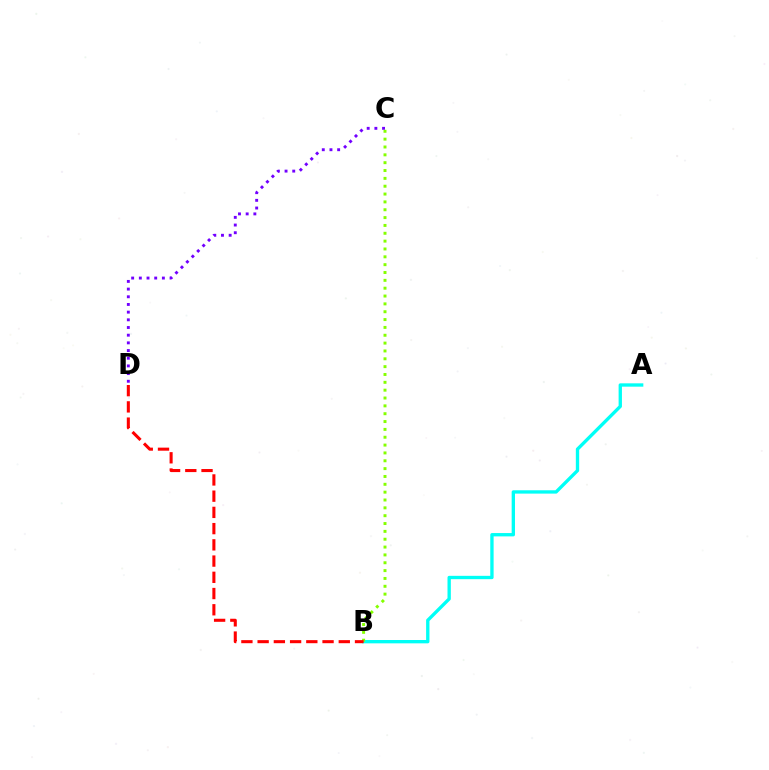{('C', 'D'): [{'color': '#7200ff', 'line_style': 'dotted', 'thickness': 2.09}], ('A', 'B'): [{'color': '#00fff6', 'line_style': 'solid', 'thickness': 2.4}], ('B', 'C'): [{'color': '#84ff00', 'line_style': 'dotted', 'thickness': 2.13}], ('B', 'D'): [{'color': '#ff0000', 'line_style': 'dashed', 'thickness': 2.2}]}